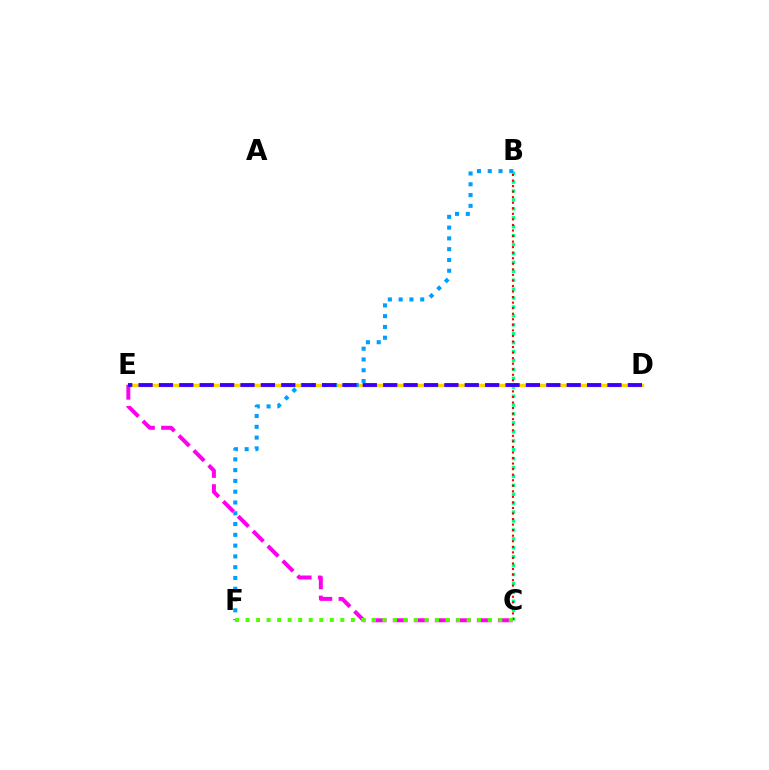{('B', 'C'): [{'color': '#00ff86', 'line_style': 'dotted', 'thickness': 2.42}, {'color': '#ff0000', 'line_style': 'dotted', 'thickness': 1.51}], ('D', 'E'): [{'color': '#ffd500', 'line_style': 'solid', 'thickness': 2.5}, {'color': '#3700ff', 'line_style': 'dashed', 'thickness': 2.77}], ('C', 'E'): [{'color': '#ff00ed', 'line_style': 'dashed', 'thickness': 2.86}], ('B', 'F'): [{'color': '#009eff', 'line_style': 'dotted', 'thickness': 2.93}], ('C', 'F'): [{'color': '#4fff00', 'line_style': 'dotted', 'thickness': 2.86}]}